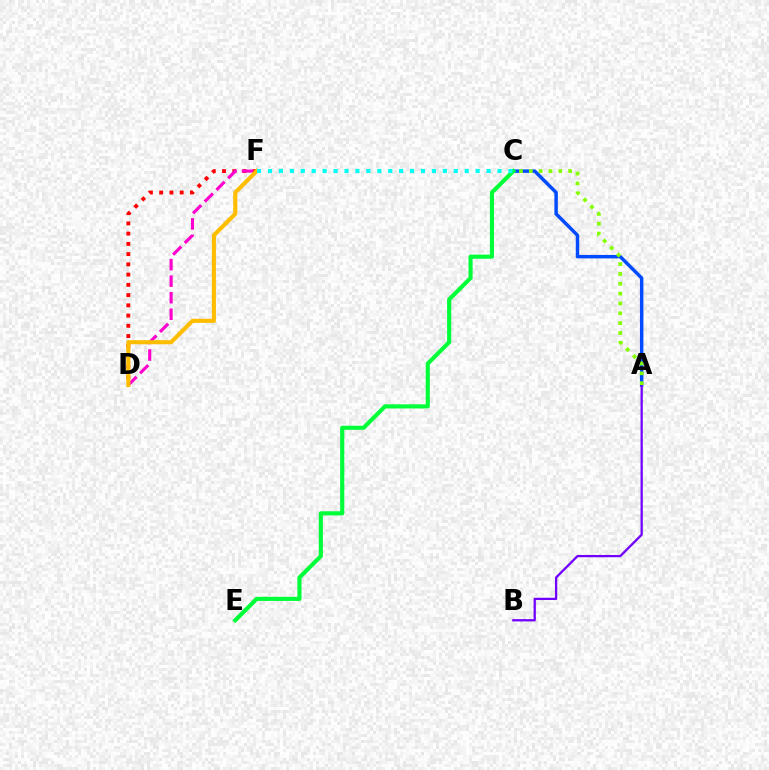{('A', 'C'): [{'color': '#004bff', 'line_style': 'solid', 'thickness': 2.49}, {'color': '#84ff00', 'line_style': 'dotted', 'thickness': 2.67}], ('D', 'F'): [{'color': '#ff0000', 'line_style': 'dotted', 'thickness': 2.78}, {'color': '#ff00cf', 'line_style': 'dashed', 'thickness': 2.25}, {'color': '#ffbd00', 'line_style': 'solid', 'thickness': 2.94}], ('A', 'B'): [{'color': '#7200ff', 'line_style': 'solid', 'thickness': 1.64}], ('C', 'E'): [{'color': '#00ff39', 'line_style': 'solid', 'thickness': 2.97}], ('C', 'F'): [{'color': '#00fff6', 'line_style': 'dotted', 'thickness': 2.97}]}